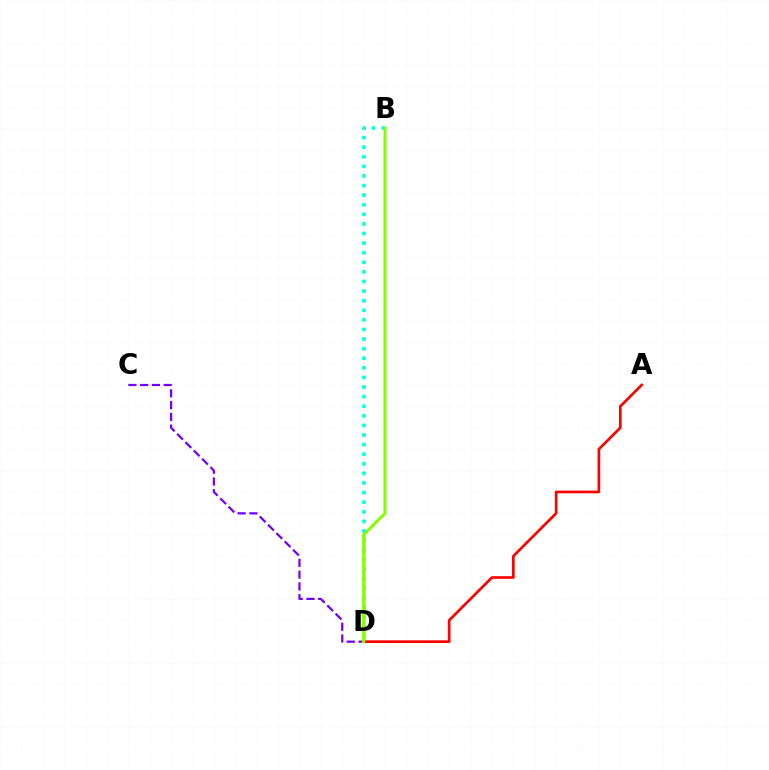{('B', 'D'): [{'color': '#00fff6', 'line_style': 'dotted', 'thickness': 2.61}, {'color': '#84ff00', 'line_style': 'solid', 'thickness': 2.16}], ('C', 'D'): [{'color': '#7200ff', 'line_style': 'dashed', 'thickness': 1.6}], ('A', 'D'): [{'color': '#ff0000', 'line_style': 'solid', 'thickness': 1.93}]}